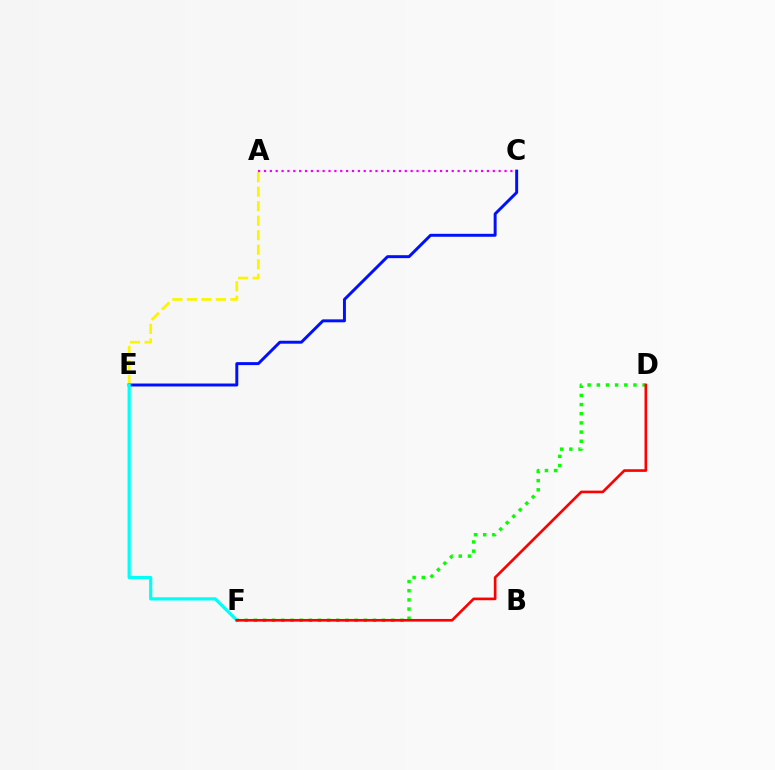{('A', 'E'): [{'color': '#fcf500', 'line_style': 'dashed', 'thickness': 1.97}], ('A', 'C'): [{'color': '#ee00ff', 'line_style': 'dotted', 'thickness': 1.59}], ('D', 'F'): [{'color': '#08ff00', 'line_style': 'dotted', 'thickness': 2.49}, {'color': '#ff0000', 'line_style': 'solid', 'thickness': 1.91}], ('C', 'E'): [{'color': '#0010ff', 'line_style': 'solid', 'thickness': 2.13}], ('E', 'F'): [{'color': '#00fff6', 'line_style': 'solid', 'thickness': 2.3}]}